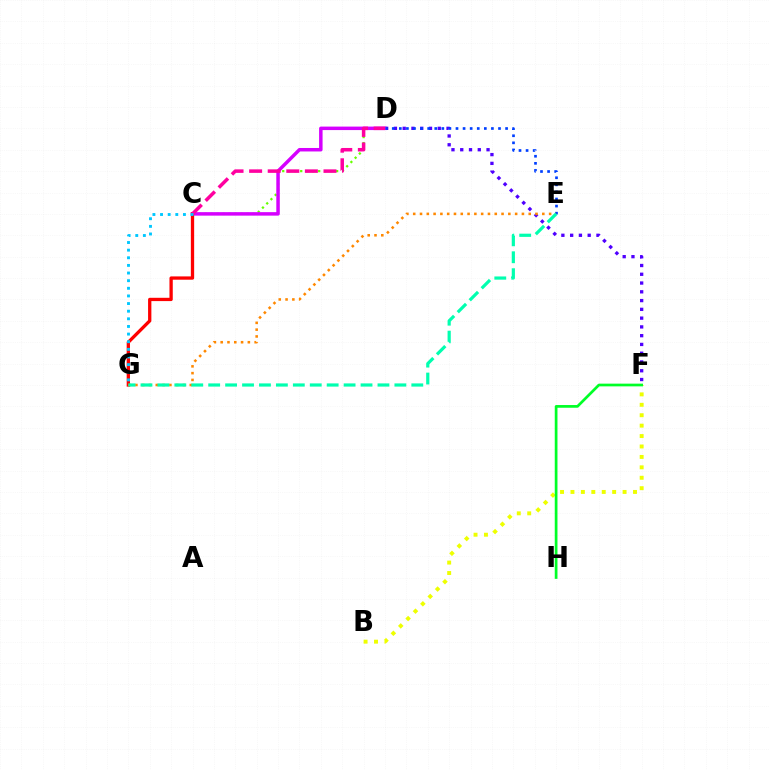{('C', 'D'): [{'color': '#66ff00', 'line_style': 'dotted', 'thickness': 1.63}, {'color': '#d600ff', 'line_style': 'solid', 'thickness': 2.51}, {'color': '#ff00a0', 'line_style': 'dashed', 'thickness': 2.53}], ('D', 'F'): [{'color': '#4f00ff', 'line_style': 'dotted', 'thickness': 2.38}], ('B', 'F'): [{'color': '#eeff00', 'line_style': 'dotted', 'thickness': 2.83}], ('C', 'G'): [{'color': '#ff0000', 'line_style': 'solid', 'thickness': 2.37}, {'color': '#00c7ff', 'line_style': 'dotted', 'thickness': 2.07}], ('F', 'H'): [{'color': '#00ff27', 'line_style': 'solid', 'thickness': 1.95}], ('D', 'E'): [{'color': '#003fff', 'line_style': 'dotted', 'thickness': 1.92}], ('E', 'G'): [{'color': '#ff8800', 'line_style': 'dotted', 'thickness': 1.85}, {'color': '#00ffaf', 'line_style': 'dashed', 'thickness': 2.3}]}